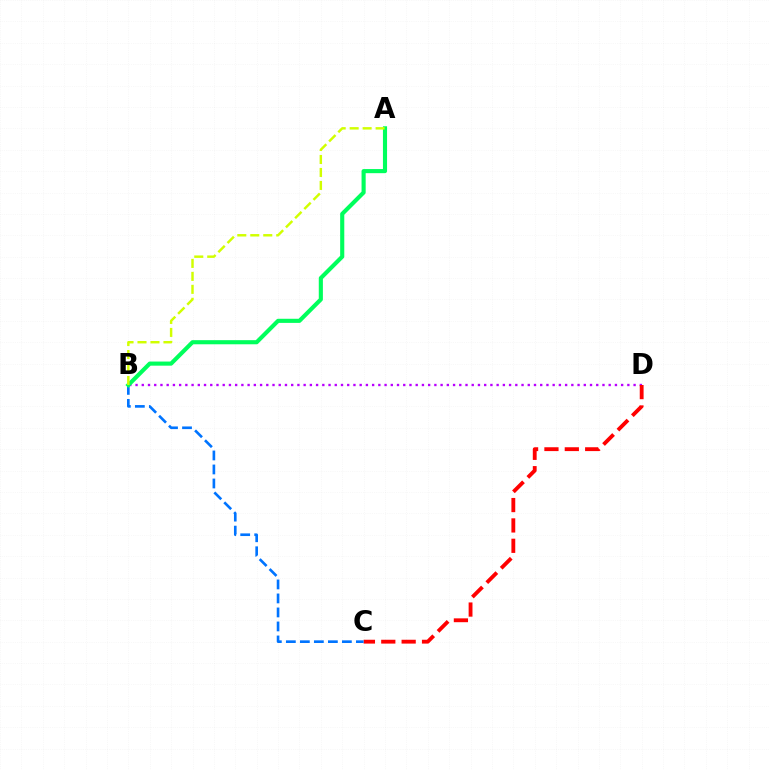{('B', 'D'): [{'color': '#b900ff', 'line_style': 'dotted', 'thickness': 1.69}], ('C', 'D'): [{'color': '#ff0000', 'line_style': 'dashed', 'thickness': 2.77}], ('B', 'C'): [{'color': '#0074ff', 'line_style': 'dashed', 'thickness': 1.9}], ('A', 'B'): [{'color': '#00ff5c', 'line_style': 'solid', 'thickness': 2.96}, {'color': '#d1ff00', 'line_style': 'dashed', 'thickness': 1.76}]}